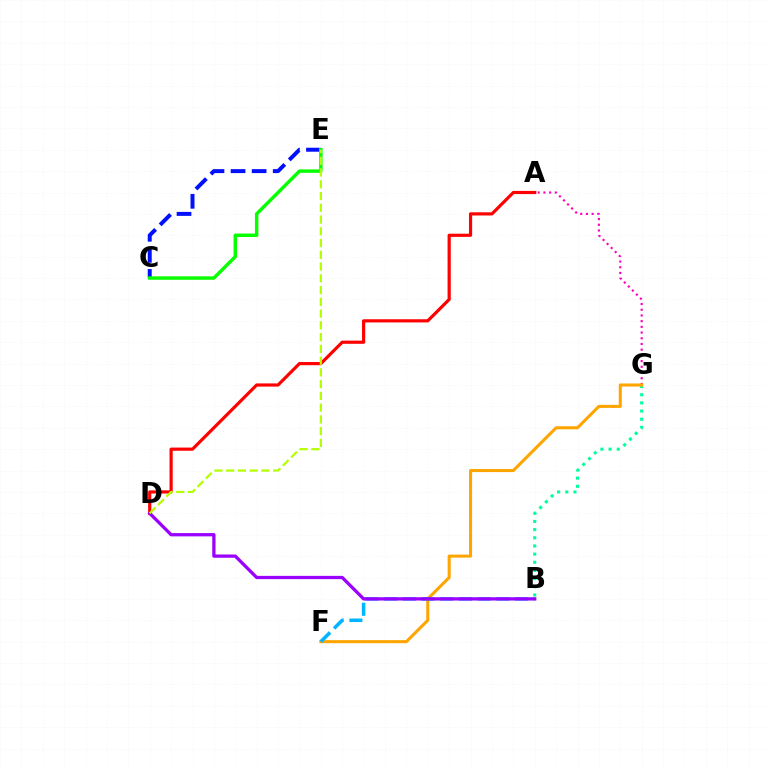{('A', 'G'): [{'color': '#ff00bd', 'line_style': 'dotted', 'thickness': 1.55}], ('B', 'G'): [{'color': '#00ff9d', 'line_style': 'dotted', 'thickness': 2.22}], ('F', 'G'): [{'color': '#ffa500', 'line_style': 'solid', 'thickness': 2.2}], ('B', 'F'): [{'color': '#00b5ff', 'line_style': 'dashed', 'thickness': 2.54}], ('C', 'E'): [{'color': '#0010ff', 'line_style': 'dashed', 'thickness': 2.86}, {'color': '#08ff00', 'line_style': 'solid', 'thickness': 2.47}], ('A', 'D'): [{'color': '#ff0000', 'line_style': 'solid', 'thickness': 2.29}], ('B', 'D'): [{'color': '#9b00ff', 'line_style': 'solid', 'thickness': 2.35}], ('D', 'E'): [{'color': '#b3ff00', 'line_style': 'dashed', 'thickness': 1.6}]}